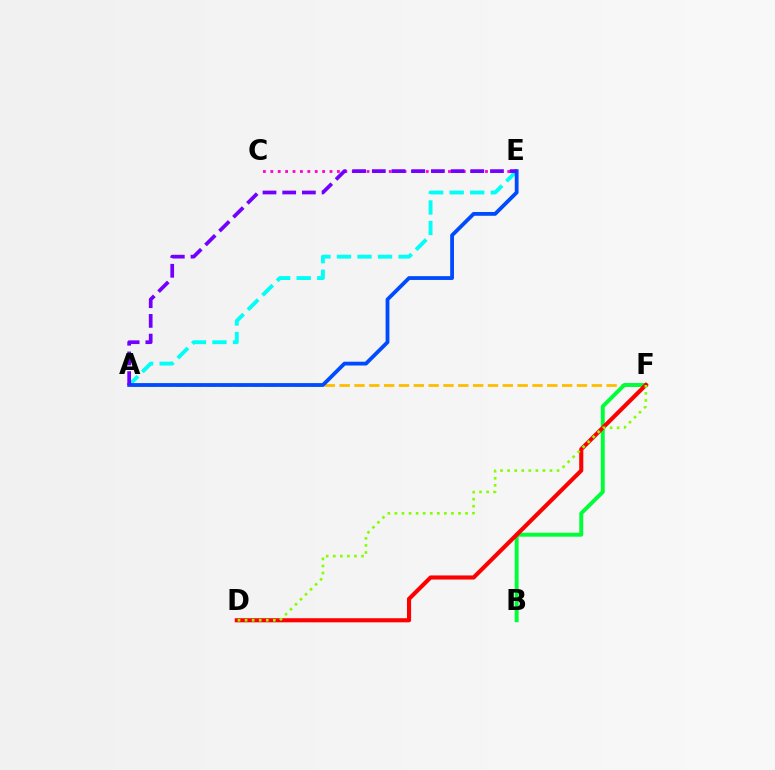{('A', 'F'): [{'color': '#ffbd00', 'line_style': 'dashed', 'thickness': 2.02}], ('C', 'E'): [{'color': '#ff00cf', 'line_style': 'dotted', 'thickness': 2.01}], ('B', 'F'): [{'color': '#00ff39', 'line_style': 'solid', 'thickness': 2.83}], ('D', 'F'): [{'color': '#ff0000', 'line_style': 'solid', 'thickness': 2.95}, {'color': '#84ff00', 'line_style': 'dotted', 'thickness': 1.92}], ('A', 'E'): [{'color': '#00fff6', 'line_style': 'dashed', 'thickness': 2.79}, {'color': '#004bff', 'line_style': 'solid', 'thickness': 2.74}, {'color': '#7200ff', 'line_style': 'dashed', 'thickness': 2.68}]}